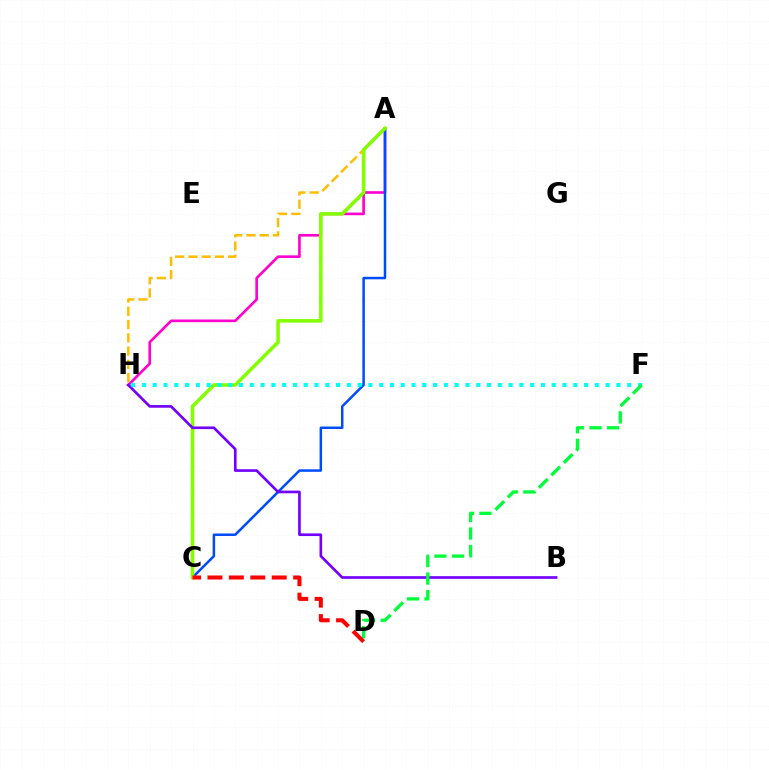{('A', 'H'): [{'color': '#ff00cf', 'line_style': 'solid', 'thickness': 1.9}, {'color': '#ffbd00', 'line_style': 'dashed', 'thickness': 1.8}], ('A', 'C'): [{'color': '#004bff', 'line_style': 'solid', 'thickness': 1.8}, {'color': '#84ff00', 'line_style': 'solid', 'thickness': 2.55}], ('B', 'H'): [{'color': '#7200ff', 'line_style': 'solid', 'thickness': 1.91}], ('F', 'H'): [{'color': '#00fff6', 'line_style': 'dotted', 'thickness': 2.93}], ('D', 'F'): [{'color': '#00ff39', 'line_style': 'dashed', 'thickness': 2.39}], ('C', 'D'): [{'color': '#ff0000', 'line_style': 'dashed', 'thickness': 2.91}]}